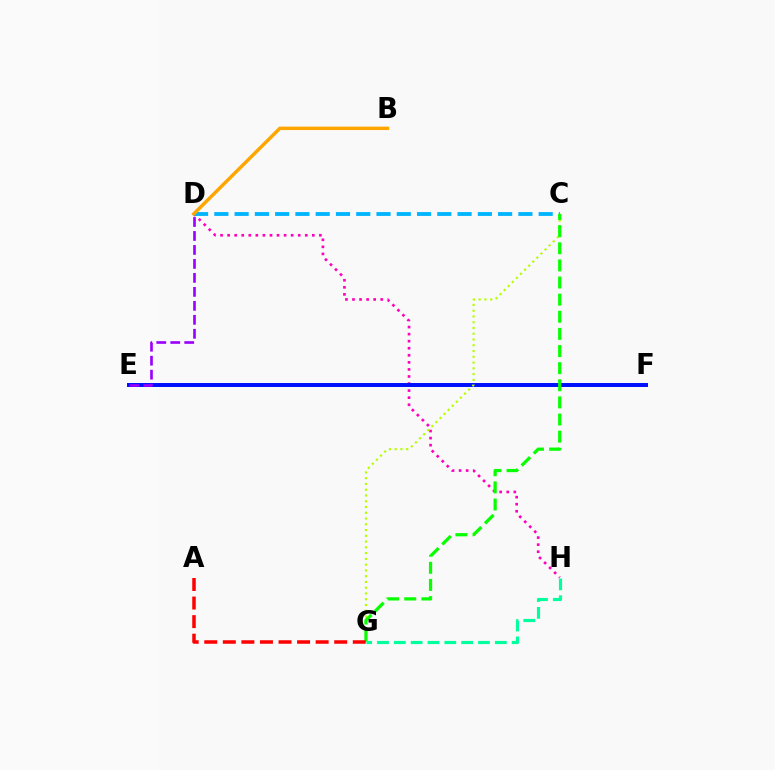{('D', 'H'): [{'color': '#ff00bd', 'line_style': 'dotted', 'thickness': 1.92}], ('E', 'F'): [{'color': '#0010ff', 'line_style': 'solid', 'thickness': 2.86}], ('C', 'D'): [{'color': '#00b5ff', 'line_style': 'dashed', 'thickness': 2.75}], ('B', 'D'): [{'color': '#ffa500', 'line_style': 'solid', 'thickness': 2.46}], ('C', 'G'): [{'color': '#b3ff00', 'line_style': 'dotted', 'thickness': 1.57}, {'color': '#08ff00', 'line_style': 'dashed', 'thickness': 2.33}], ('D', 'E'): [{'color': '#9b00ff', 'line_style': 'dashed', 'thickness': 1.9}], ('G', 'H'): [{'color': '#00ff9d', 'line_style': 'dashed', 'thickness': 2.29}], ('A', 'G'): [{'color': '#ff0000', 'line_style': 'dashed', 'thickness': 2.52}]}